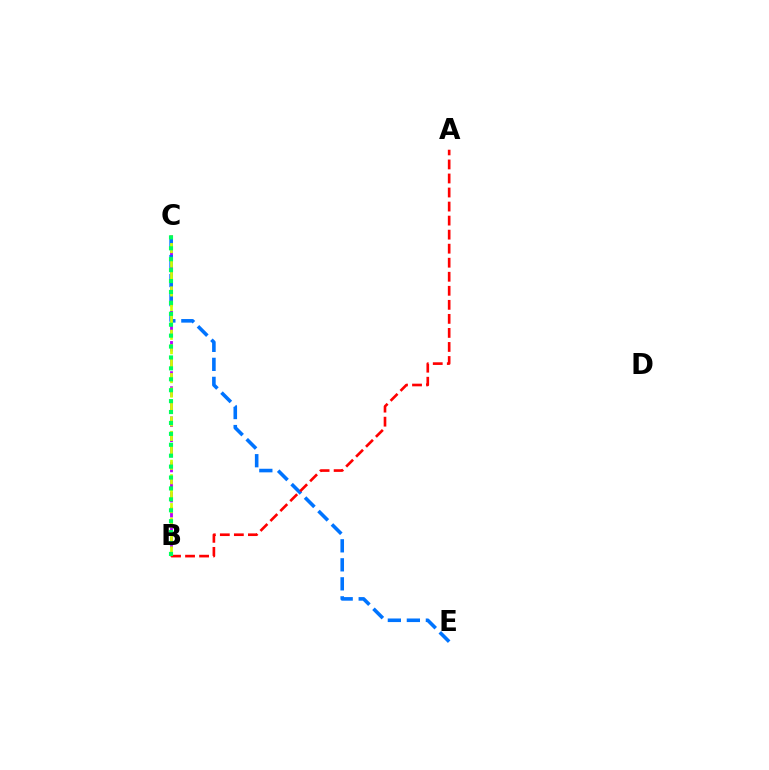{('B', 'C'): [{'color': '#b900ff', 'line_style': 'dashed', 'thickness': 2.05}, {'color': '#d1ff00', 'line_style': 'dashed', 'thickness': 1.96}, {'color': '#00ff5c', 'line_style': 'dotted', 'thickness': 2.97}], ('C', 'E'): [{'color': '#0074ff', 'line_style': 'dashed', 'thickness': 2.58}], ('A', 'B'): [{'color': '#ff0000', 'line_style': 'dashed', 'thickness': 1.91}]}